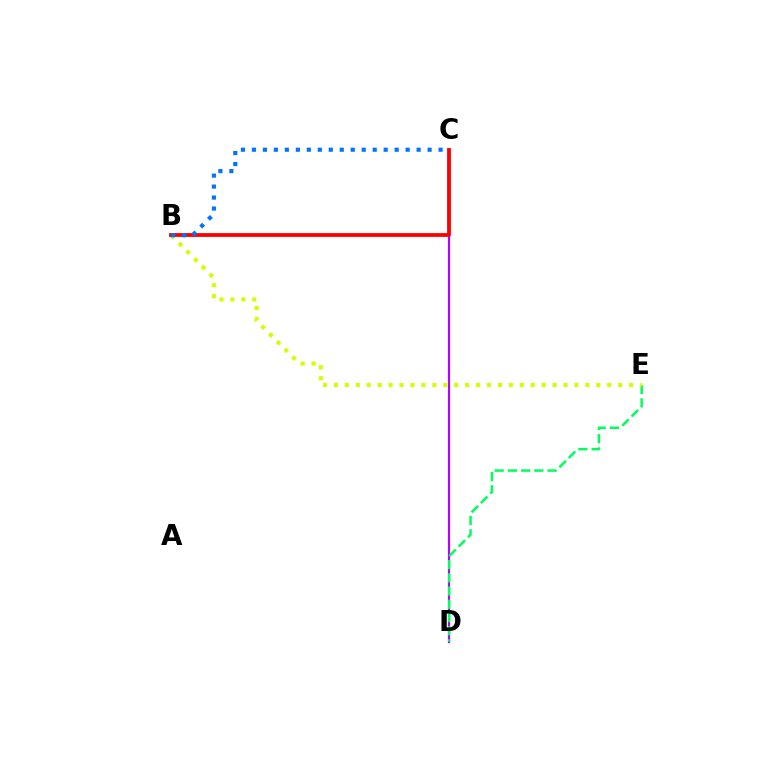{('C', 'D'): [{'color': '#b900ff', 'line_style': 'solid', 'thickness': 1.56}], ('D', 'E'): [{'color': '#00ff5c', 'line_style': 'dashed', 'thickness': 1.8}], ('B', 'E'): [{'color': '#d1ff00', 'line_style': 'dotted', 'thickness': 2.97}], ('B', 'C'): [{'color': '#ff0000', 'line_style': 'solid', 'thickness': 2.74}, {'color': '#0074ff', 'line_style': 'dotted', 'thickness': 2.98}]}